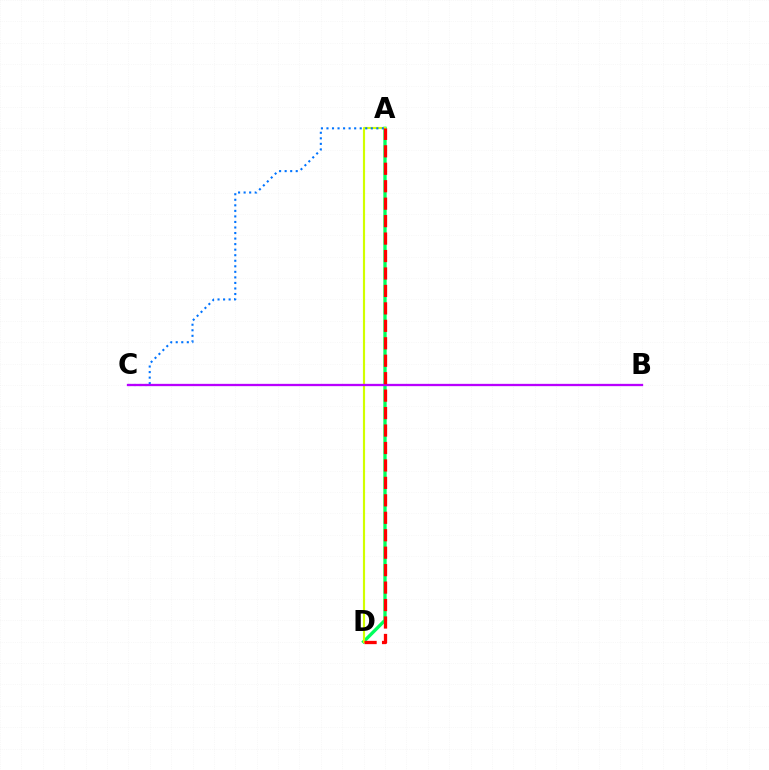{('A', 'D'): [{'color': '#00ff5c', 'line_style': 'solid', 'thickness': 2.4}, {'color': '#d1ff00', 'line_style': 'solid', 'thickness': 1.55}, {'color': '#ff0000', 'line_style': 'dashed', 'thickness': 2.37}], ('A', 'C'): [{'color': '#0074ff', 'line_style': 'dotted', 'thickness': 1.51}], ('B', 'C'): [{'color': '#b900ff', 'line_style': 'solid', 'thickness': 1.66}]}